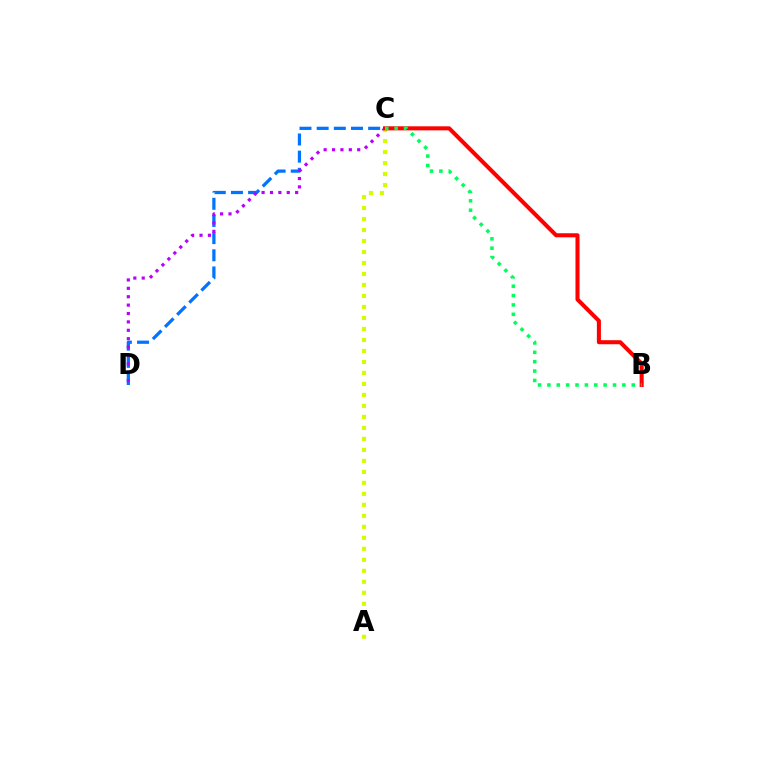{('C', 'D'): [{'color': '#0074ff', 'line_style': 'dashed', 'thickness': 2.33}, {'color': '#b900ff', 'line_style': 'dotted', 'thickness': 2.28}], ('A', 'C'): [{'color': '#d1ff00', 'line_style': 'dotted', 'thickness': 2.99}], ('B', 'C'): [{'color': '#ff0000', 'line_style': 'solid', 'thickness': 2.92}, {'color': '#00ff5c', 'line_style': 'dotted', 'thickness': 2.55}]}